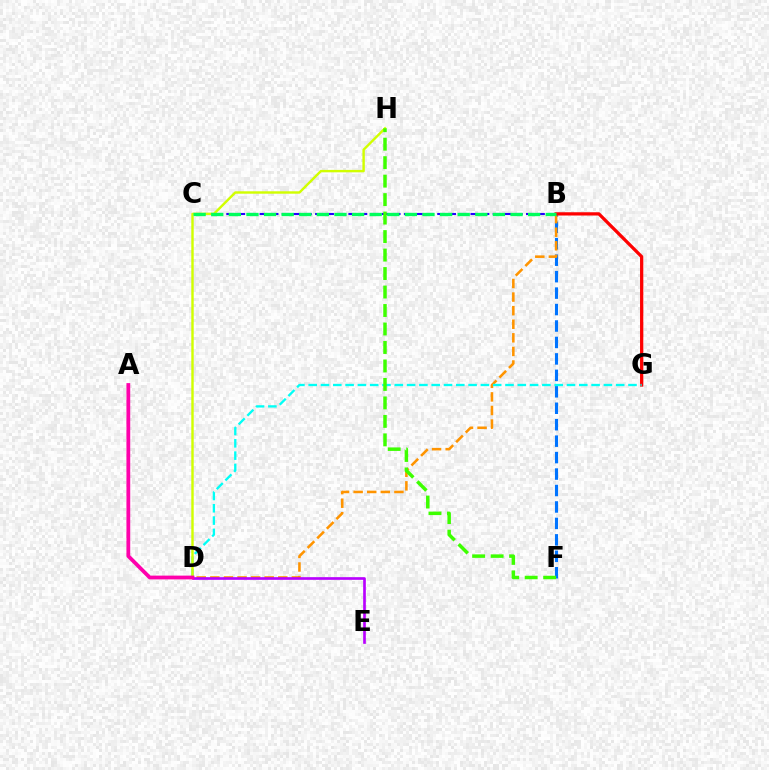{('B', 'F'): [{'color': '#0074ff', 'line_style': 'dashed', 'thickness': 2.23}], ('B', 'C'): [{'color': '#2500ff', 'line_style': 'dashed', 'thickness': 1.51}, {'color': '#00ff5c', 'line_style': 'dashed', 'thickness': 2.39}], ('B', 'D'): [{'color': '#ff9400', 'line_style': 'dashed', 'thickness': 1.85}], ('B', 'G'): [{'color': '#ff0000', 'line_style': 'solid', 'thickness': 2.35}], ('D', 'G'): [{'color': '#00fff6', 'line_style': 'dashed', 'thickness': 1.67}], ('D', 'H'): [{'color': '#d1ff00', 'line_style': 'solid', 'thickness': 1.74}], ('F', 'H'): [{'color': '#3dff00', 'line_style': 'dashed', 'thickness': 2.51}], ('D', 'E'): [{'color': '#b900ff', 'line_style': 'solid', 'thickness': 1.92}], ('A', 'D'): [{'color': '#ff00ac', 'line_style': 'solid', 'thickness': 2.72}]}